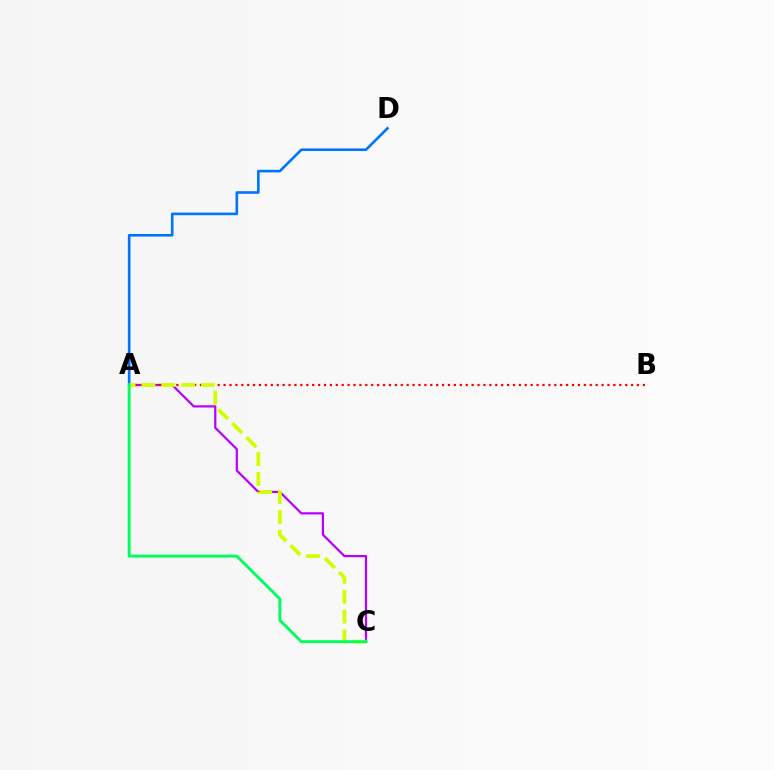{('A', 'C'): [{'color': '#b900ff', 'line_style': 'solid', 'thickness': 1.6}, {'color': '#d1ff00', 'line_style': 'dashed', 'thickness': 2.7}, {'color': '#00ff5c', 'line_style': 'solid', 'thickness': 2.1}], ('A', 'B'): [{'color': '#ff0000', 'line_style': 'dotted', 'thickness': 1.6}], ('A', 'D'): [{'color': '#0074ff', 'line_style': 'solid', 'thickness': 1.89}]}